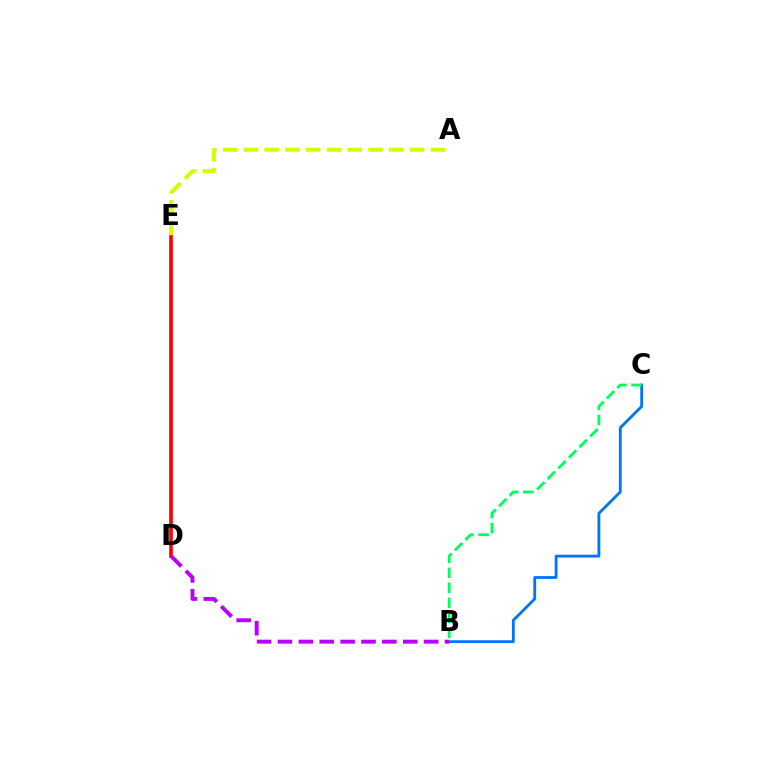{('B', 'C'): [{'color': '#0074ff', 'line_style': 'solid', 'thickness': 2.03}, {'color': '#00ff5c', 'line_style': 'dashed', 'thickness': 2.04}], ('D', 'E'): [{'color': '#ff0000', 'line_style': 'solid', 'thickness': 2.61}], ('A', 'E'): [{'color': '#d1ff00', 'line_style': 'dashed', 'thickness': 2.82}], ('B', 'D'): [{'color': '#b900ff', 'line_style': 'dashed', 'thickness': 2.84}]}